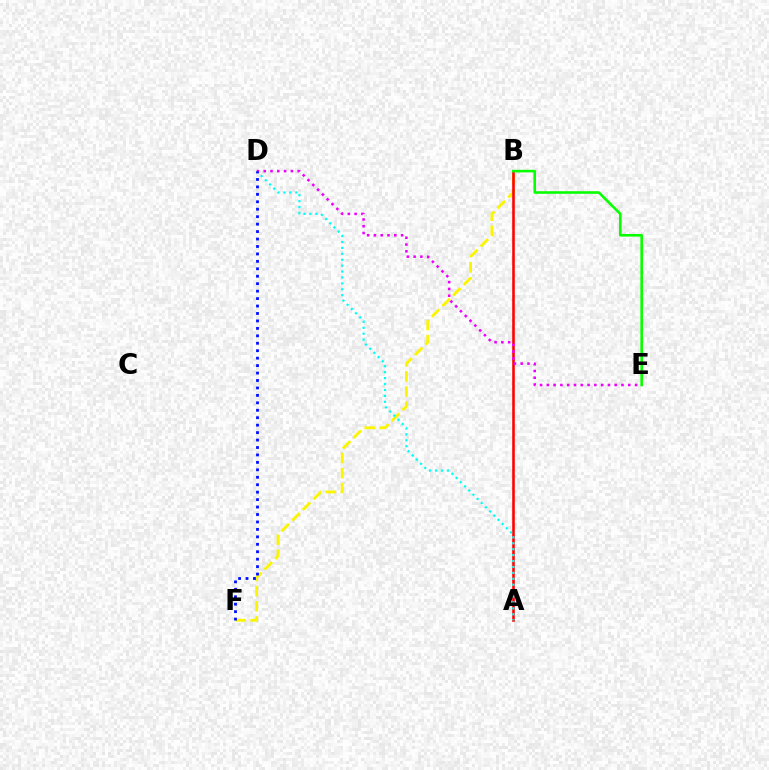{('B', 'F'): [{'color': '#fcf500', 'line_style': 'dashed', 'thickness': 2.05}], ('A', 'B'): [{'color': '#ff0000', 'line_style': 'solid', 'thickness': 1.86}], ('A', 'D'): [{'color': '#00fff6', 'line_style': 'dotted', 'thickness': 1.61}], ('B', 'E'): [{'color': '#08ff00', 'line_style': 'solid', 'thickness': 1.87}], ('D', 'E'): [{'color': '#ee00ff', 'line_style': 'dotted', 'thickness': 1.84}], ('D', 'F'): [{'color': '#0010ff', 'line_style': 'dotted', 'thickness': 2.02}]}